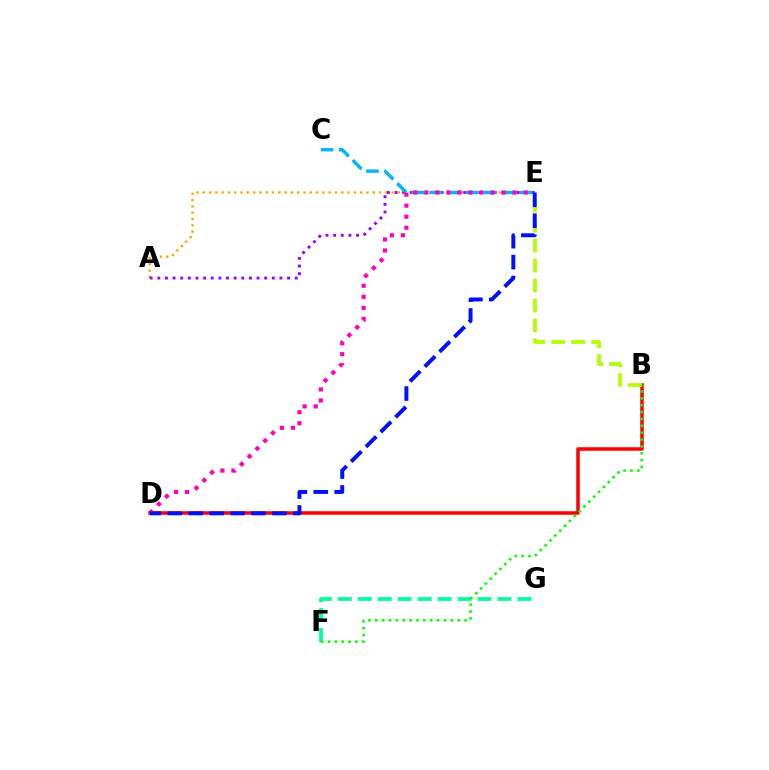{('A', 'E'): [{'color': '#ffa500', 'line_style': 'dotted', 'thickness': 1.71}, {'color': '#9b00ff', 'line_style': 'dotted', 'thickness': 2.07}], ('C', 'E'): [{'color': '#00b5ff', 'line_style': 'dashed', 'thickness': 2.45}], ('B', 'D'): [{'color': '#ff0000', 'line_style': 'solid', 'thickness': 2.53}], ('B', 'E'): [{'color': '#b3ff00', 'line_style': 'dashed', 'thickness': 2.71}], ('F', 'G'): [{'color': '#00ff9d', 'line_style': 'dashed', 'thickness': 2.71}], ('D', 'E'): [{'color': '#ff00bd', 'line_style': 'dotted', 'thickness': 3.0}, {'color': '#0010ff', 'line_style': 'dashed', 'thickness': 2.84}], ('B', 'F'): [{'color': '#08ff00', 'line_style': 'dotted', 'thickness': 1.87}]}